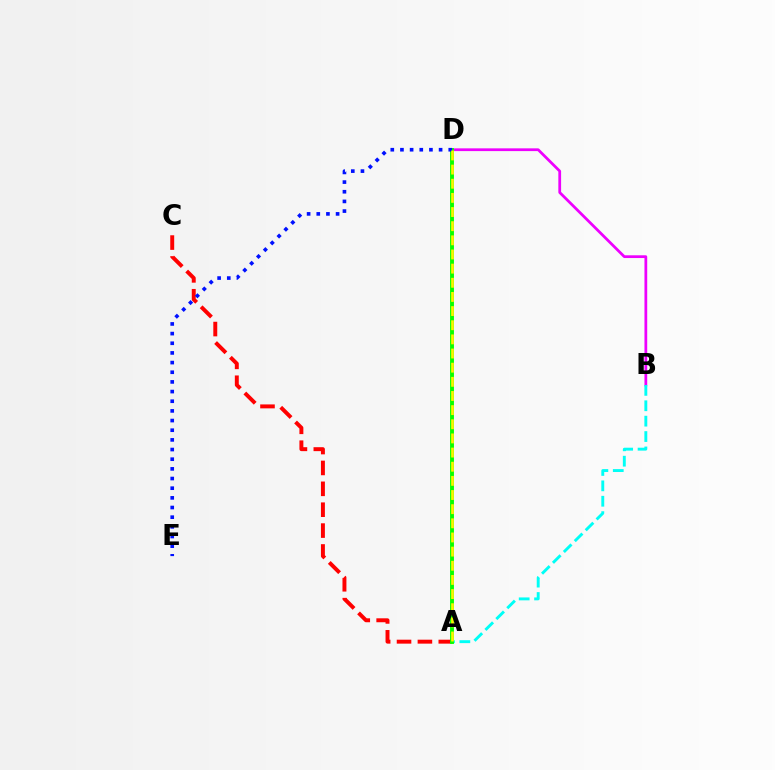{('B', 'D'): [{'color': '#ee00ff', 'line_style': 'solid', 'thickness': 1.98}], ('A', 'C'): [{'color': '#ff0000', 'line_style': 'dashed', 'thickness': 2.84}], ('A', 'B'): [{'color': '#00fff6', 'line_style': 'dashed', 'thickness': 2.09}], ('A', 'D'): [{'color': '#08ff00', 'line_style': 'solid', 'thickness': 2.79}, {'color': '#fcf500', 'line_style': 'dashed', 'thickness': 1.92}], ('D', 'E'): [{'color': '#0010ff', 'line_style': 'dotted', 'thickness': 2.63}]}